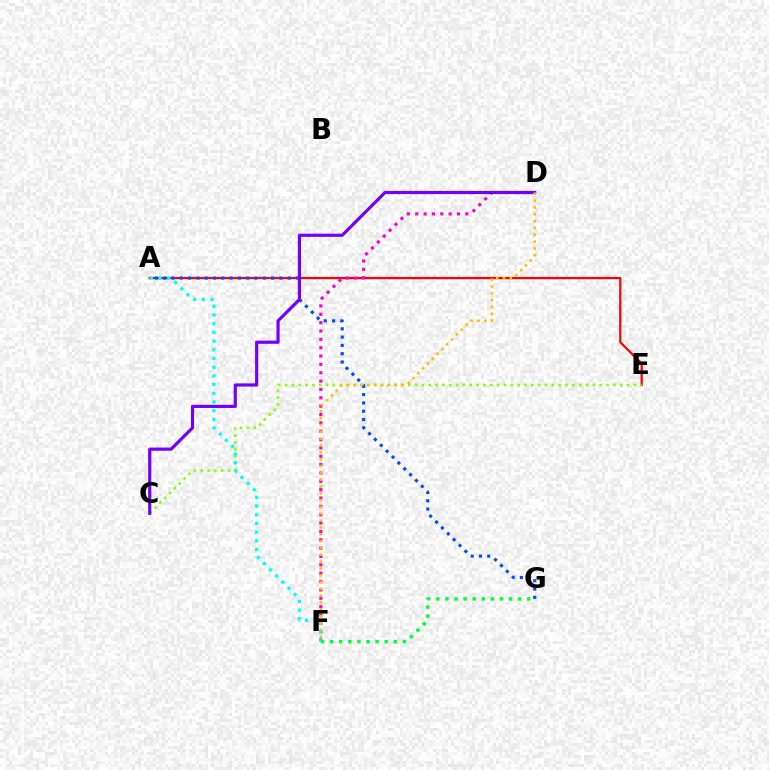{('A', 'E'): [{'color': '#ff0000', 'line_style': 'solid', 'thickness': 1.6}], ('D', 'F'): [{'color': '#ff00cf', 'line_style': 'dotted', 'thickness': 2.27}, {'color': '#ffbd00', 'line_style': 'dotted', 'thickness': 1.86}], ('C', 'E'): [{'color': '#84ff00', 'line_style': 'dotted', 'thickness': 1.86}], ('A', 'F'): [{'color': '#00fff6', 'line_style': 'dotted', 'thickness': 2.36}], ('F', 'G'): [{'color': '#00ff39', 'line_style': 'dotted', 'thickness': 2.47}], ('A', 'G'): [{'color': '#004bff', 'line_style': 'dotted', 'thickness': 2.25}], ('C', 'D'): [{'color': '#7200ff', 'line_style': 'solid', 'thickness': 2.28}]}